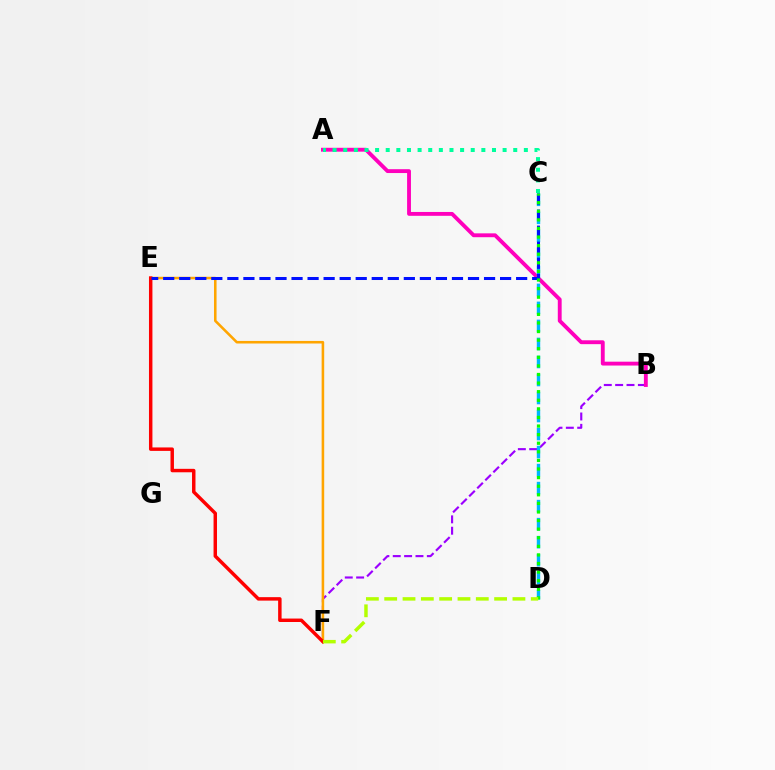{('B', 'F'): [{'color': '#9b00ff', 'line_style': 'dashed', 'thickness': 1.54}], ('A', 'B'): [{'color': '#ff00bd', 'line_style': 'solid', 'thickness': 2.78}], ('C', 'D'): [{'color': '#00b5ff', 'line_style': 'dashed', 'thickness': 2.45}, {'color': '#08ff00', 'line_style': 'dotted', 'thickness': 2.33}], ('E', 'F'): [{'color': '#ffa500', 'line_style': 'solid', 'thickness': 1.84}, {'color': '#ff0000', 'line_style': 'solid', 'thickness': 2.49}], ('C', 'E'): [{'color': '#0010ff', 'line_style': 'dashed', 'thickness': 2.18}], ('A', 'C'): [{'color': '#00ff9d', 'line_style': 'dotted', 'thickness': 2.89}], ('D', 'F'): [{'color': '#b3ff00', 'line_style': 'dashed', 'thickness': 2.49}]}